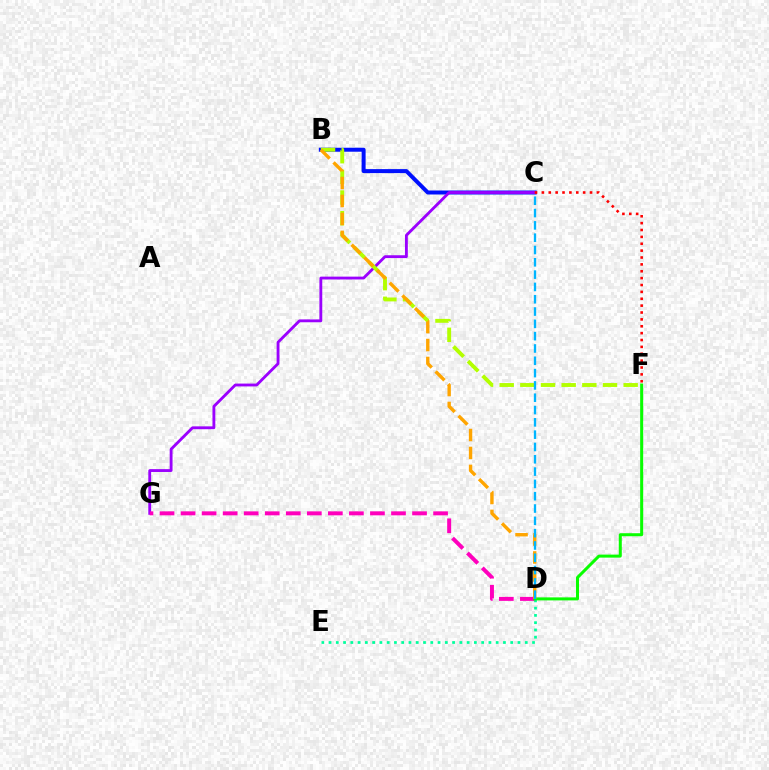{('B', 'C'): [{'color': '#0010ff', 'line_style': 'solid', 'thickness': 2.88}], ('C', 'G'): [{'color': '#9b00ff', 'line_style': 'solid', 'thickness': 2.05}], ('D', 'E'): [{'color': '#00ff9d', 'line_style': 'dotted', 'thickness': 1.97}], ('D', 'G'): [{'color': '#ff00bd', 'line_style': 'dashed', 'thickness': 2.86}], ('D', 'F'): [{'color': '#08ff00', 'line_style': 'solid', 'thickness': 2.17}], ('B', 'F'): [{'color': '#b3ff00', 'line_style': 'dashed', 'thickness': 2.81}], ('B', 'D'): [{'color': '#ffa500', 'line_style': 'dashed', 'thickness': 2.44}], ('C', 'D'): [{'color': '#00b5ff', 'line_style': 'dashed', 'thickness': 1.67}], ('C', 'F'): [{'color': '#ff0000', 'line_style': 'dotted', 'thickness': 1.87}]}